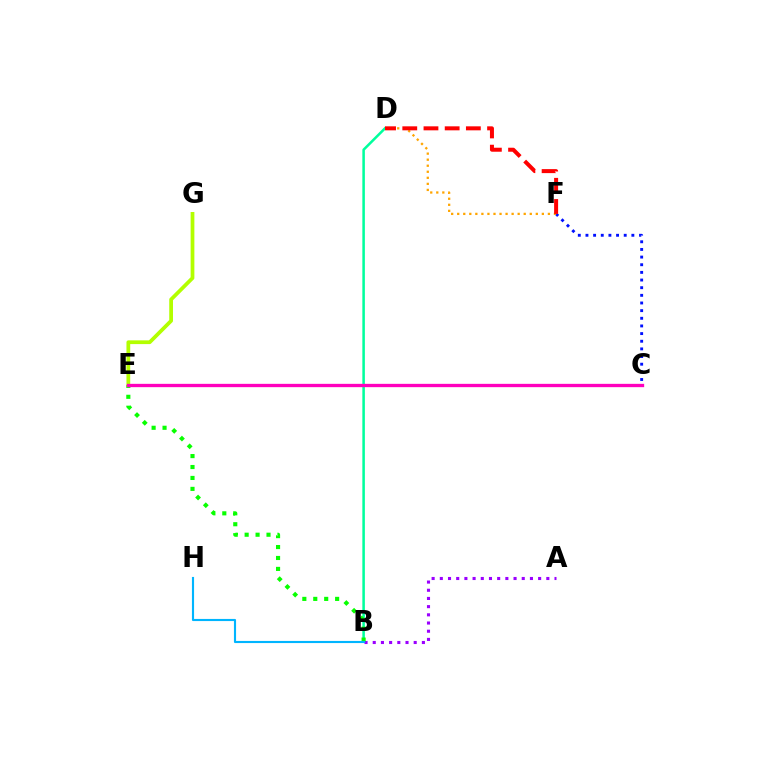{('A', 'B'): [{'color': '#9b00ff', 'line_style': 'dotted', 'thickness': 2.23}], ('C', 'F'): [{'color': '#0010ff', 'line_style': 'dotted', 'thickness': 2.08}], ('B', 'D'): [{'color': '#00ff9d', 'line_style': 'solid', 'thickness': 1.82}], ('B', 'E'): [{'color': '#08ff00', 'line_style': 'dotted', 'thickness': 2.97}], ('D', 'F'): [{'color': '#ffa500', 'line_style': 'dotted', 'thickness': 1.64}, {'color': '#ff0000', 'line_style': 'dashed', 'thickness': 2.88}], ('E', 'G'): [{'color': '#b3ff00', 'line_style': 'solid', 'thickness': 2.7}], ('B', 'H'): [{'color': '#00b5ff', 'line_style': 'solid', 'thickness': 1.53}], ('C', 'E'): [{'color': '#ff00bd', 'line_style': 'solid', 'thickness': 2.39}]}